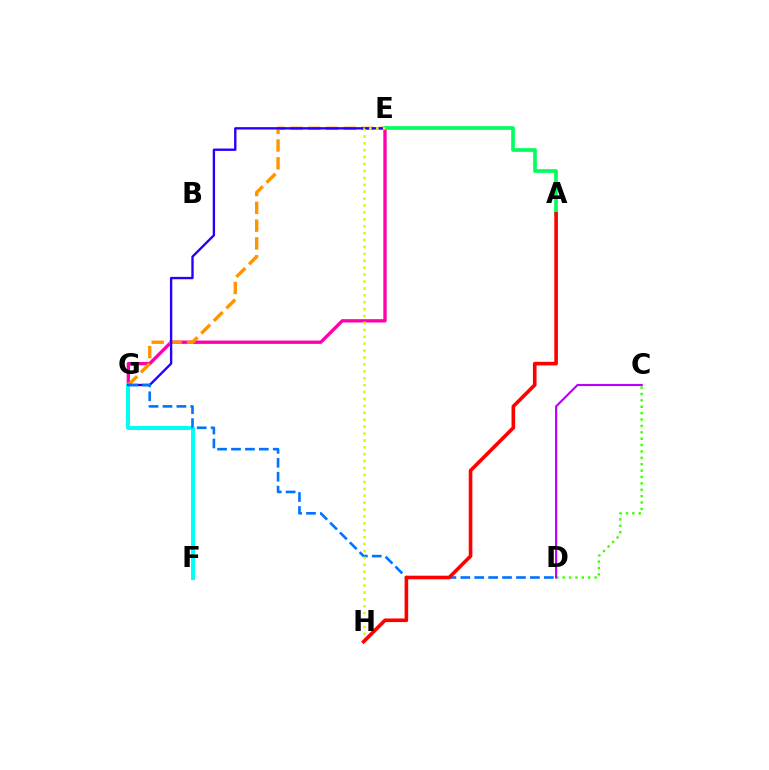{('C', 'D'): [{'color': '#3dff00', 'line_style': 'dotted', 'thickness': 1.73}, {'color': '#b900ff', 'line_style': 'solid', 'thickness': 1.54}], ('E', 'G'): [{'color': '#ff00ac', 'line_style': 'solid', 'thickness': 2.41}, {'color': '#ff9400', 'line_style': 'dashed', 'thickness': 2.42}, {'color': '#2500ff', 'line_style': 'solid', 'thickness': 1.7}], ('F', 'G'): [{'color': '#00fff6', 'line_style': 'solid', 'thickness': 2.85}], ('A', 'E'): [{'color': '#00ff5c', 'line_style': 'solid', 'thickness': 2.65}], ('D', 'G'): [{'color': '#0074ff', 'line_style': 'dashed', 'thickness': 1.89}], ('E', 'H'): [{'color': '#d1ff00', 'line_style': 'dotted', 'thickness': 1.88}], ('A', 'H'): [{'color': '#ff0000', 'line_style': 'solid', 'thickness': 2.6}]}